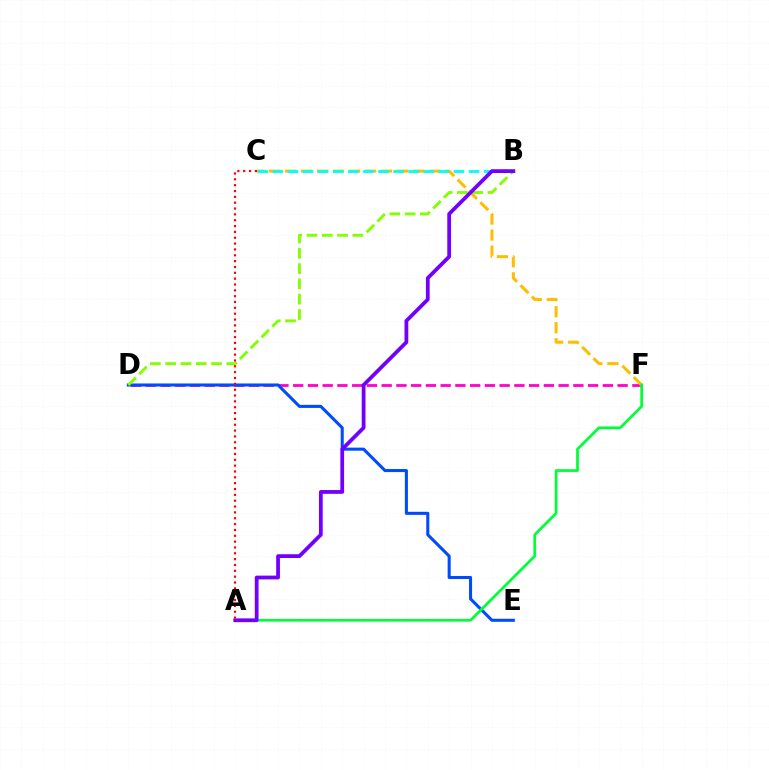{('D', 'F'): [{'color': '#ff00cf', 'line_style': 'dashed', 'thickness': 2.0}], ('D', 'E'): [{'color': '#004bff', 'line_style': 'solid', 'thickness': 2.2}], ('C', 'F'): [{'color': '#ffbd00', 'line_style': 'dashed', 'thickness': 2.18}], ('B', 'C'): [{'color': '#00fff6', 'line_style': 'dashed', 'thickness': 2.05}], ('A', 'F'): [{'color': '#00ff39', 'line_style': 'solid', 'thickness': 1.97}], ('B', 'D'): [{'color': '#84ff00', 'line_style': 'dashed', 'thickness': 2.08}], ('A', 'B'): [{'color': '#7200ff', 'line_style': 'solid', 'thickness': 2.72}], ('A', 'C'): [{'color': '#ff0000', 'line_style': 'dotted', 'thickness': 1.59}]}